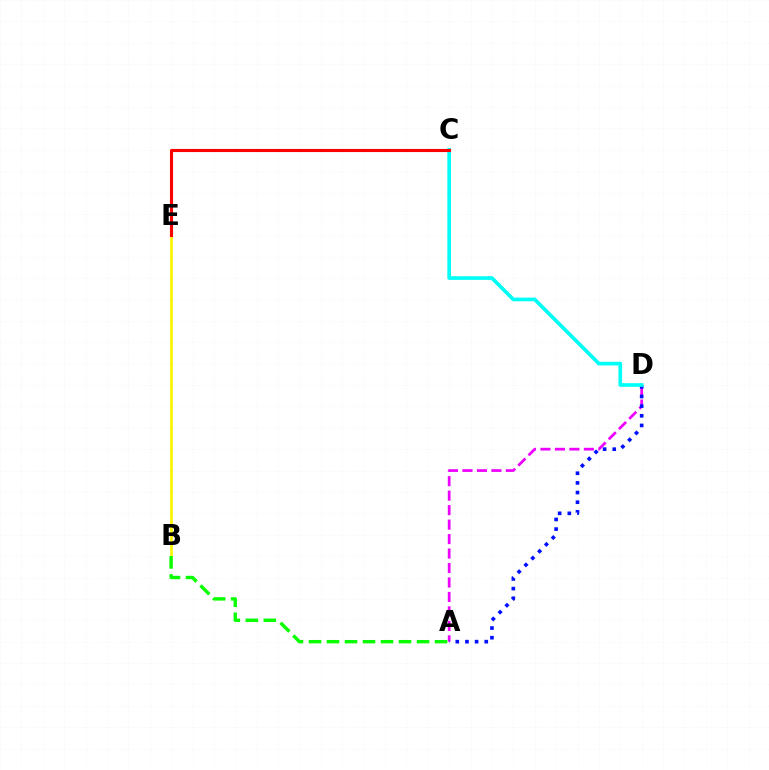{('B', 'E'): [{'color': '#fcf500', 'line_style': 'solid', 'thickness': 1.95}], ('A', 'D'): [{'color': '#ee00ff', 'line_style': 'dashed', 'thickness': 1.97}, {'color': '#0010ff', 'line_style': 'dotted', 'thickness': 2.62}], ('C', 'D'): [{'color': '#00fff6', 'line_style': 'solid', 'thickness': 2.65}], ('A', 'B'): [{'color': '#08ff00', 'line_style': 'dashed', 'thickness': 2.45}], ('C', 'E'): [{'color': '#ff0000', 'line_style': 'solid', 'thickness': 2.24}]}